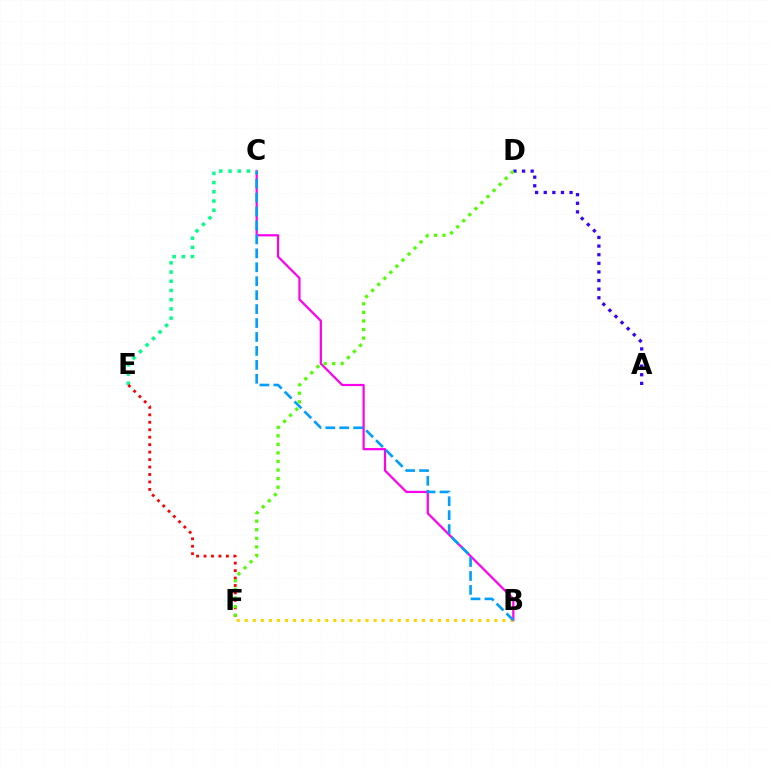{('A', 'D'): [{'color': '#3700ff', 'line_style': 'dotted', 'thickness': 2.34}], ('B', 'C'): [{'color': '#ff00ed', 'line_style': 'solid', 'thickness': 1.6}, {'color': '#009eff', 'line_style': 'dashed', 'thickness': 1.89}], ('C', 'E'): [{'color': '#00ff86', 'line_style': 'dotted', 'thickness': 2.5}], ('E', 'F'): [{'color': '#ff0000', 'line_style': 'dotted', 'thickness': 2.03}], ('B', 'F'): [{'color': '#ffd500', 'line_style': 'dotted', 'thickness': 2.19}], ('D', 'F'): [{'color': '#4fff00', 'line_style': 'dotted', 'thickness': 2.33}]}